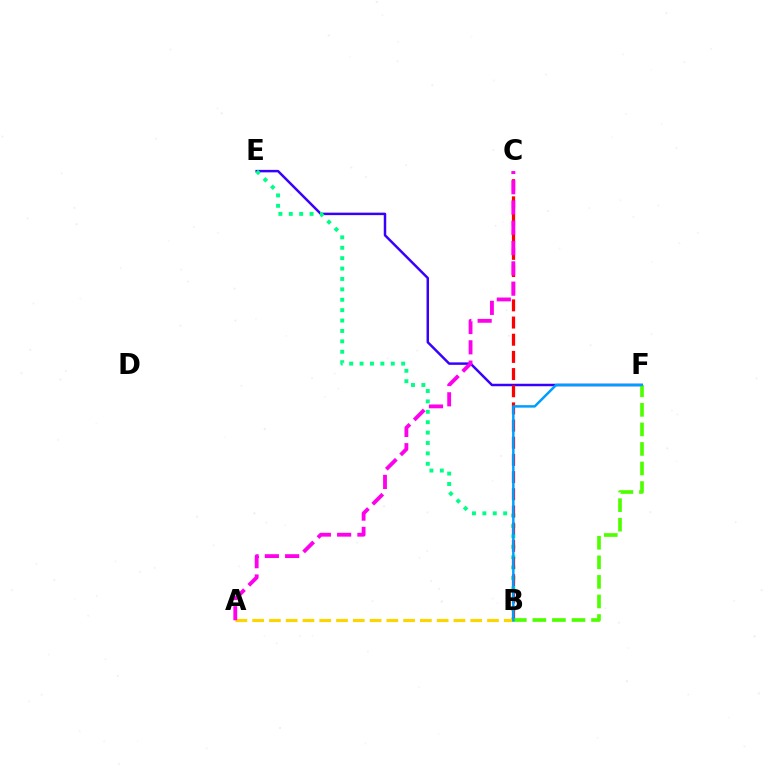{('E', 'F'): [{'color': '#3700ff', 'line_style': 'solid', 'thickness': 1.78}], ('B', 'E'): [{'color': '#00ff86', 'line_style': 'dotted', 'thickness': 2.83}], ('B', 'C'): [{'color': '#ff0000', 'line_style': 'dashed', 'thickness': 2.33}], ('A', 'B'): [{'color': '#ffd500', 'line_style': 'dashed', 'thickness': 2.28}], ('A', 'C'): [{'color': '#ff00ed', 'line_style': 'dashed', 'thickness': 2.76}], ('B', 'F'): [{'color': '#4fff00', 'line_style': 'dashed', 'thickness': 2.66}, {'color': '#009eff', 'line_style': 'solid', 'thickness': 1.79}]}